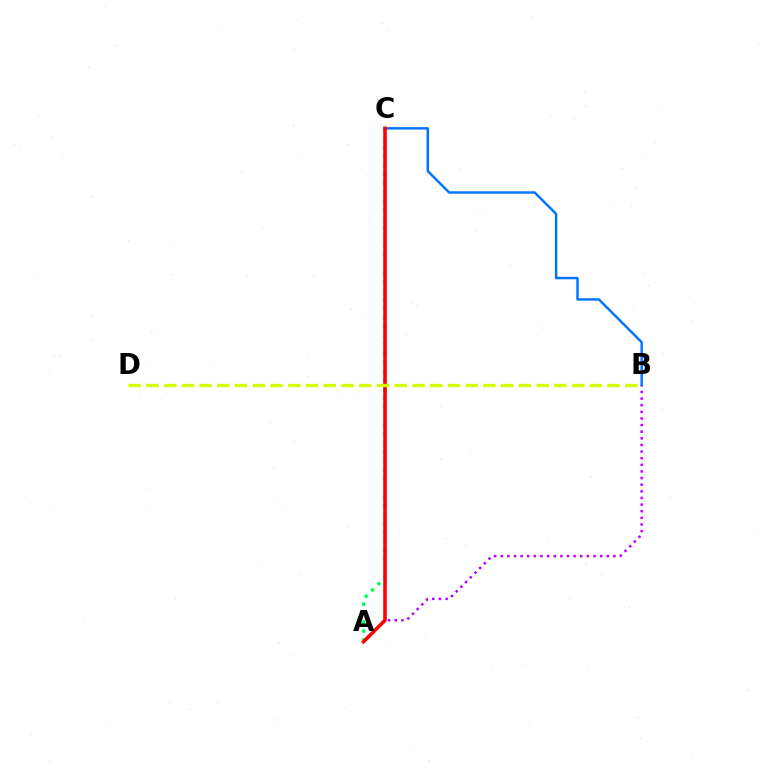{('A', 'C'): [{'color': '#00ff5c', 'line_style': 'dotted', 'thickness': 2.43}, {'color': '#ff0000', 'line_style': 'solid', 'thickness': 2.56}], ('A', 'B'): [{'color': '#b900ff', 'line_style': 'dotted', 'thickness': 1.8}], ('B', 'C'): [{'color': '#0074ff', 'line_style': 'solid', 'thickness': 1.75}], ('B', 'D'): [{'color': '#d1ff00', 'line_style': 'dashed', 'thickness': 2.41}]}